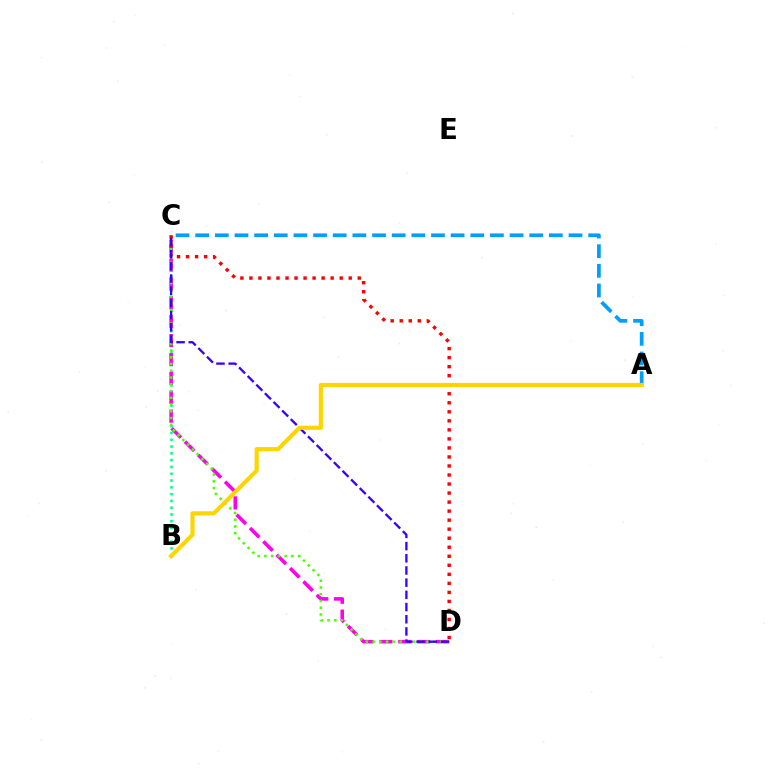{('B', 'C'): [{'color': '#00ff86', 'line_style': 'dotted', 'thickness': 1.84}], ('C', 'D'): [{'color': '#ff00ed', 'line_style': 'dashed', 'thickness': 2.57}, {'color': '#4fff00', 'line_style': 'dotted', 'thickness': 1.83}, {'color': '#ff0000', 'line_style': 'dotted', 'thickness': 2.45}, {'color': '#3700ff', 'line_style': 'dashed', 'thickness': 1.66}], ('A', 'C'): [{'color': '#009eff', 'line_style': 'dashed', 'thickness': 2.67}], ('A', 'B'): [{'color': '#ffd500', 'line_style': 'solid', 'thickness': 3.0}]}